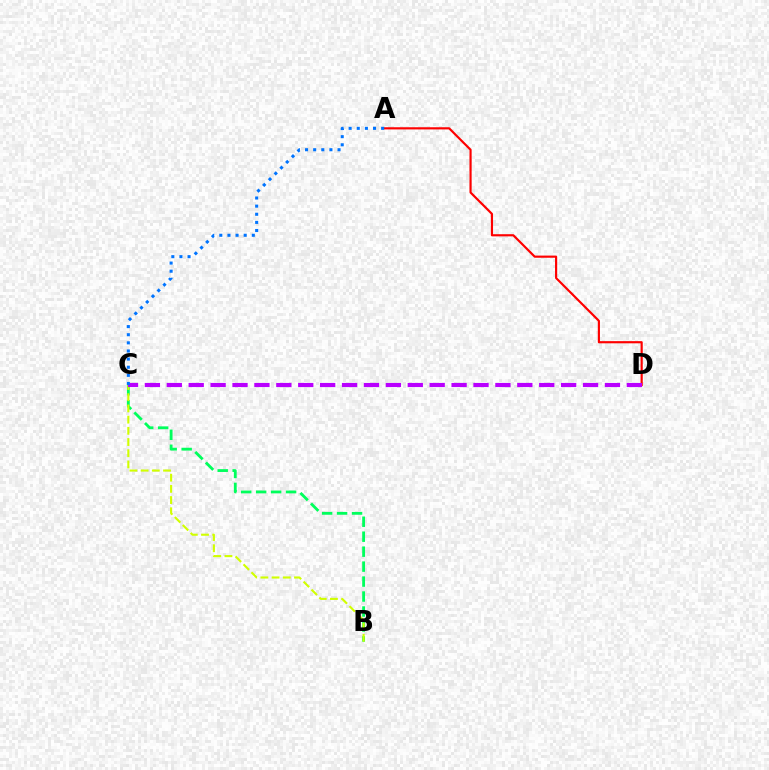{('B', 'C'): [{'color': '#00ff5c', 'line_style': 'dashed', 'thickness': 2.03}, {'color': '#d1ff00', 'line_style': 'dashed', 'thickness': 1.52}], ('A', 'D'): [{'color': '#ff0000', 'line_style': 'solid', 'thickness': 1.56}], ('C', 'D'): [{'color': '#b900ff', 'line_style': 'dashed', 'thickness': 2.98}], ('A', 'C'): [{'color': '#0074ff', 'line_style': 'dotted', 'thickness': 2.21}]}